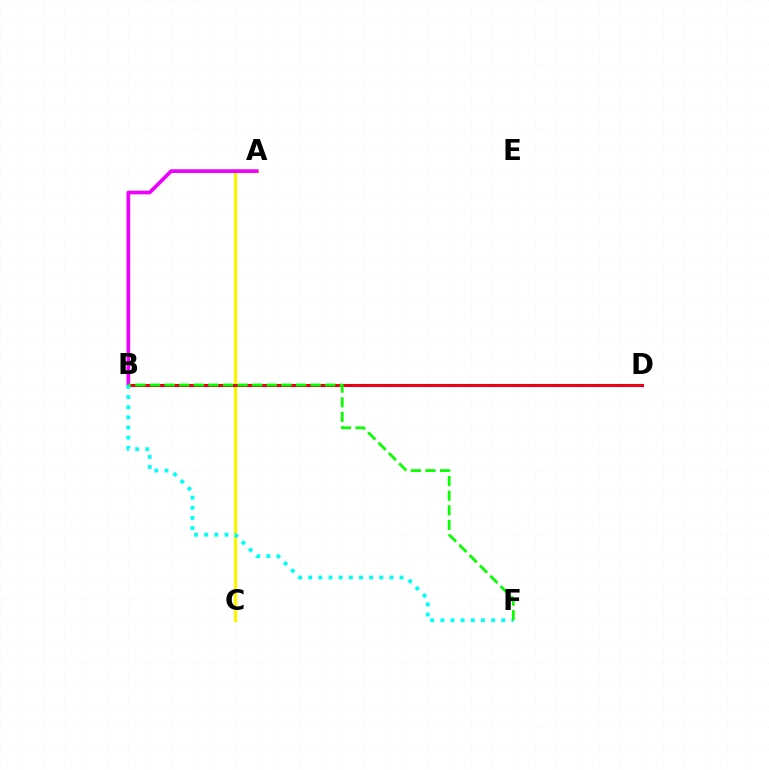{('A', 'C'): [{'color': '#fcf500', 'line_style': 'solid', 'thickness': 2.34}], ('B', 'D'): [{'color': '#0010ff', 'line_style': 'solid', 'thickness': 2.2}, {'color': '#ff0000', 'line_style': 'solid', 'thickness': 1.98}], ('A', 'B'): [{'color': '#ee00ff', 'line_style': 'solid', 'thickness': 2.66}], ('B', 'F'): [{'color': '#00fff6', 'line_style': 'dotted', 'thickness': 2.76}, {'color': '#08ff00', 'line_style': 'dashed', 'thickness': 1.98}]}